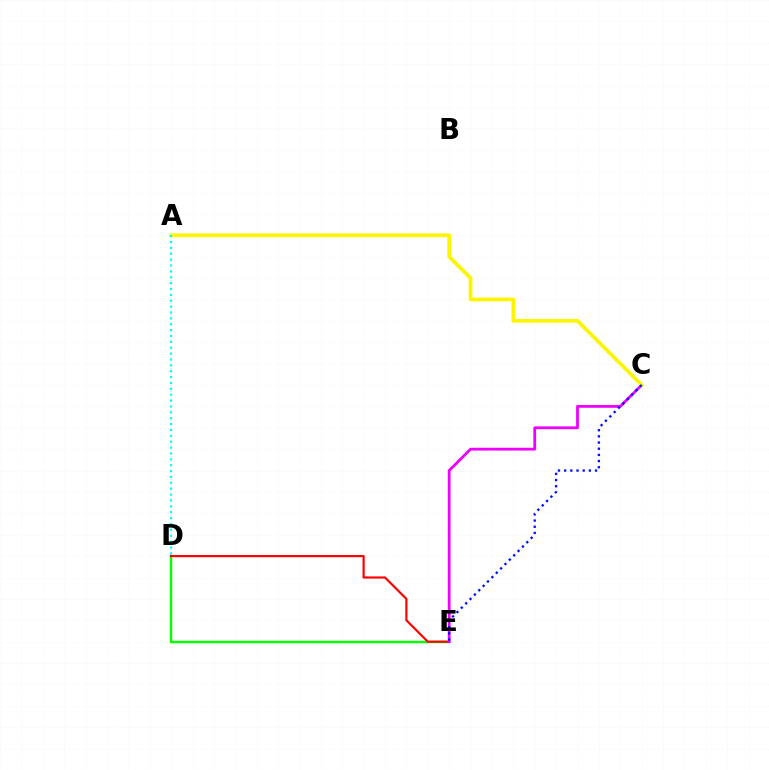{('D', 'E'): [{'color': '#08ff00', 'line_style': 'solid', 'thickness': 1.76}, {'color': '#ff0000', 'line_style': 'solid', 'thickness': 1.56}], ('C', 'E'): [{'color': '#ee00ff', 'line_style': 'solid', 'thickness': 2.0}, {'color': '#0010ff', 'line_style': 'dotted', 'thickness': 1.68}], ('A', 'C'): [{'color': '#fcf500', 'line_style': 'solid', 'thickness': 2.7}], ('A', 'D'): [{'color': '#00fff6', 'line_style': 'dotted', 'thickness': 1.6}]}